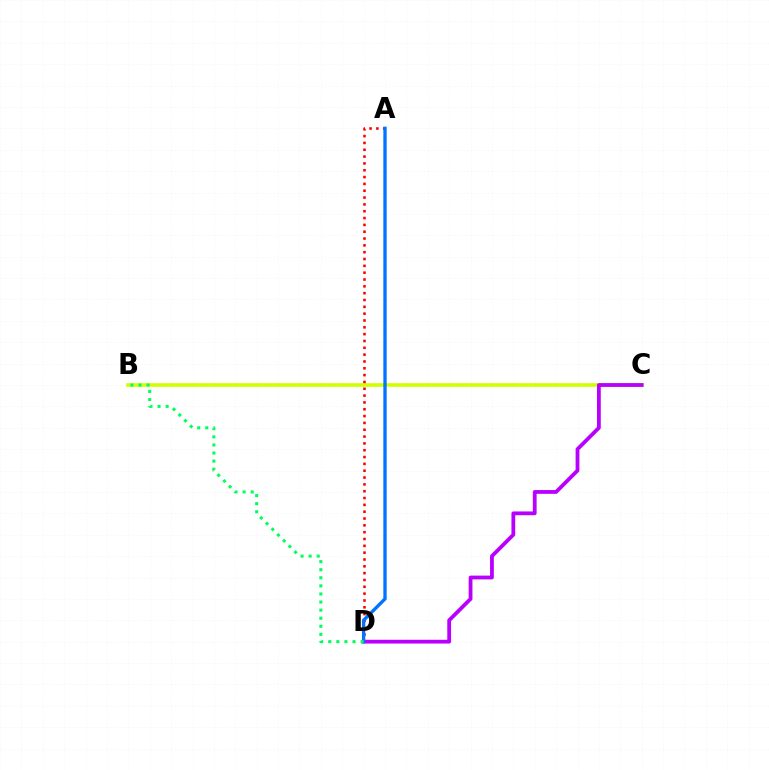{('B', 'C'): [{'color': '#d1ff00', 'line_style': 'solid', 'thickness': 2.61}], ('A', 'D'): [{'color': '#ff0000', 'line_style': 'dotted', 'thickness': 1.86}, {'color': '#0074ff', 'line_style': 'solid', 'thickness': 2.4}], ('C', 'D'): [{'color': '#b900ff', 'line_style': 'solid', 'thickness': 2.73}], ('B', 'D'): [{'color': '#00ff5c', 'line_style': 'dotted', 'thickness': 2.2}]}